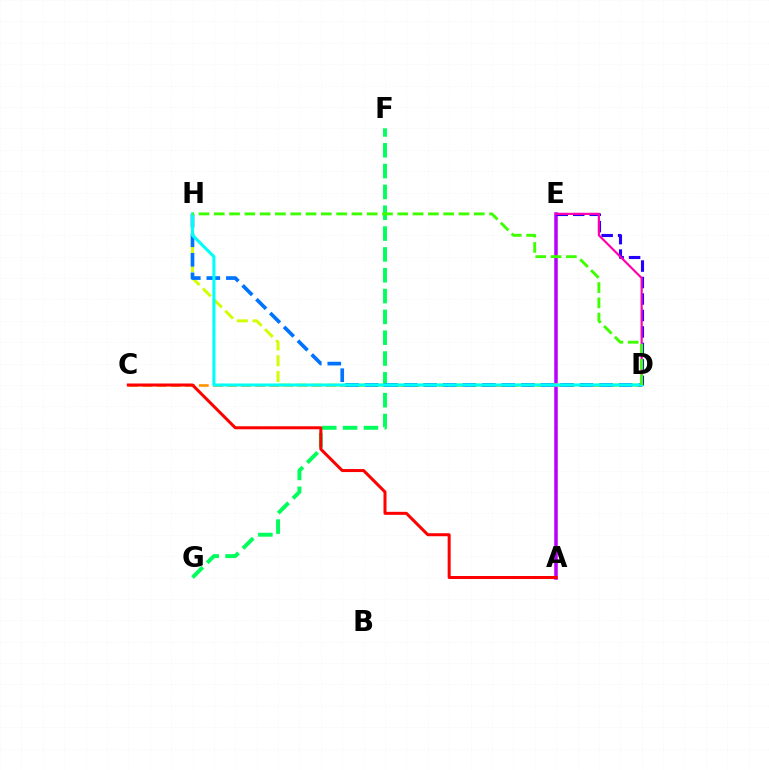{('C', 'D'): [{'color': '#ff9400', 'line_style': 'dashed', 'thickness': 1.91}], ('A', 'E'): [{'color': '#b900ff', 'line_style': 'solid', 'thickness': 2.53}], ('D', 'H'): [{'color': '#d1ff00', 'line_style': 'dashed', 'thickness': 2.14}, {'color': '#0074ff', 'line_style': 'dashed', 'thickness': 2.66}, {'color': '#00fff6', 'line_style': 'solid', 'thickness': 2.21}, {'color': '#3dff00', 'line_style': 'dashed', 'thickness': 2.08}], ('F', 'G'): [{'color': '#00ff5c', 'line_style': 'dashed', 'thickness': 2.83}], ('D', 'E'): [{'color': '#2500ff', 'line_style': 'dashed', 'thickness': 2.24}, {'color': '#ff00ac', 'line_style': 'solid', 'thickness': 1.56}], ('A', 'C'): [{'color': '#ff0000', 'line_style': 'solid', 'thickness': 2.17}]}